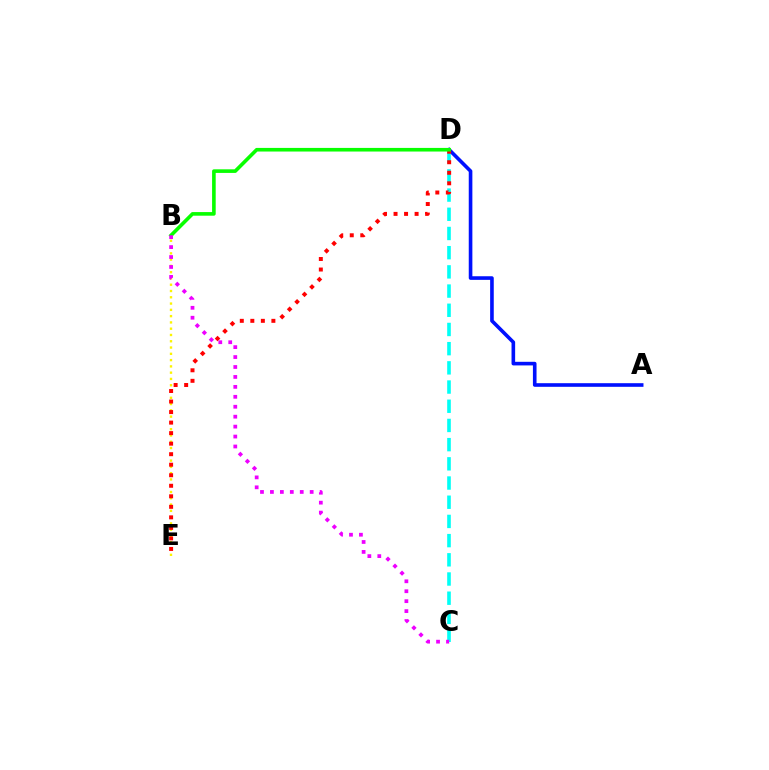{('B', 'E'): [{'color': '#fcf500', 'line_style': 'dotted', 'thickness': 1.71}], ('A', 'D'): [{'color': '#0010ff', 'line_style': 'solid', 'thickness': 2.6}], ('C', 'D'): [{'color': '#00fff6', 'line_style': 'dashed', 'thickness': 2.61}], ('D', 'E'): [{'color': '#ff0000', 'line_style': 'dotted', 'thickness': 2.86}], ('B', 'D'): [{'color': '#08ff00', 'line_style': 'solid', 'thickness': 2.6}], ('B', 'C'): [{'color': '#ee00ff', 'line_style': 'dotted', 'thickness': 2.7}]}